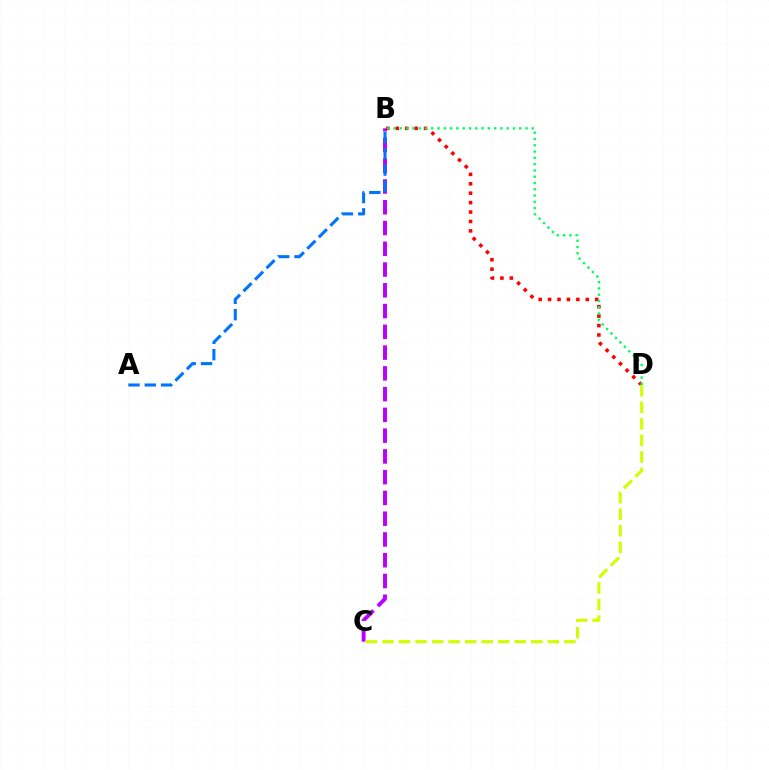{('B', 'C'): [{'color': '#b900ff', 'line_style': 'dashed', 'thickness': 2.82}], ('B', 'D'): [{'color': '#ff0000', 'line_style': 'dotted', 'thickness': 2.56}, {'color': '#00ff5c', 'line_style': 'dotted', 'thickness': 1.71}], ('C', 'D'): [{'color': '#d1ff00', 'line_style': 'dashed', 'thickness': 2.25}], ('A', 'B'): [{'color': '#0074ff', 'line_style': 'dashed', 'thickness': 2.21}]}